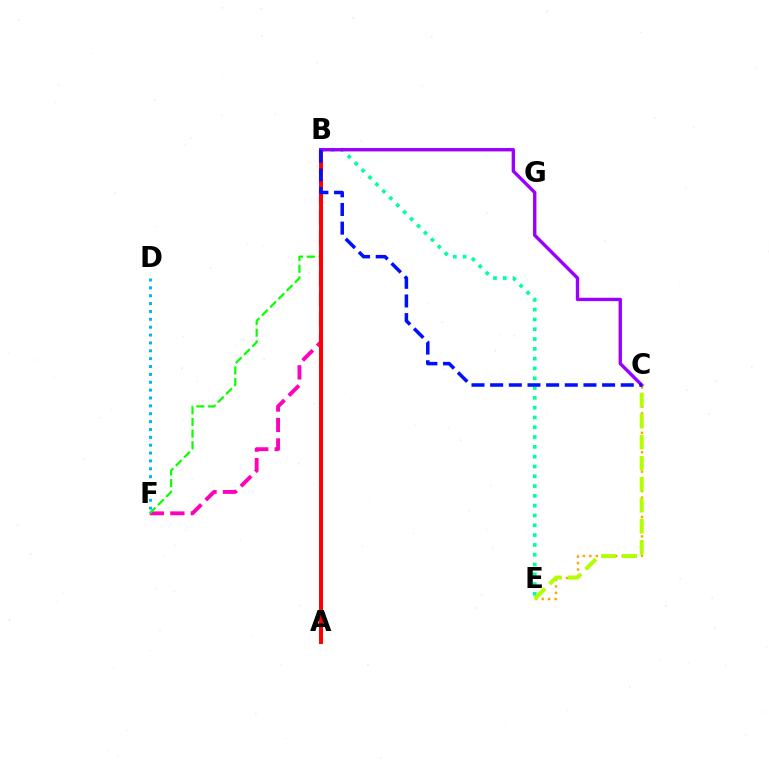{('D', 'F'): [{'color': '#00b5ff', 'line_style': 'dotted', 'thickness': 2.14}], ('B', 'F'): [{'color': '#ff00bd', 'line_style': 'dashed', 'thickness': 2.78}, {'color': '#08ff00', 'line_style': 'dashed', 'thickness': 1.59}], ('B', 'E'): [{'color': '#00ff9d', 'line_style': 'dotted', 'thickness': 2.66}], ('C', 'E'): [{'color': '#ffa500', 'line_style': 'dotted', 'thickness': 1.76}, {'color': '#b3ff00', 'line_style': 'dashed', 'thickness': 2.86}], ('A', 'B'): [{'color': '#ff0000', 'line_style': 'solid', 'thickness': 2.86}], ('B', 'C'): [{'color': '#9b00ff', 'line_style': 'solid', 'thickness': 2.43}, {'color': '#0010ff', 'line_style': 'dashed', 'thickness': 2.53}]}